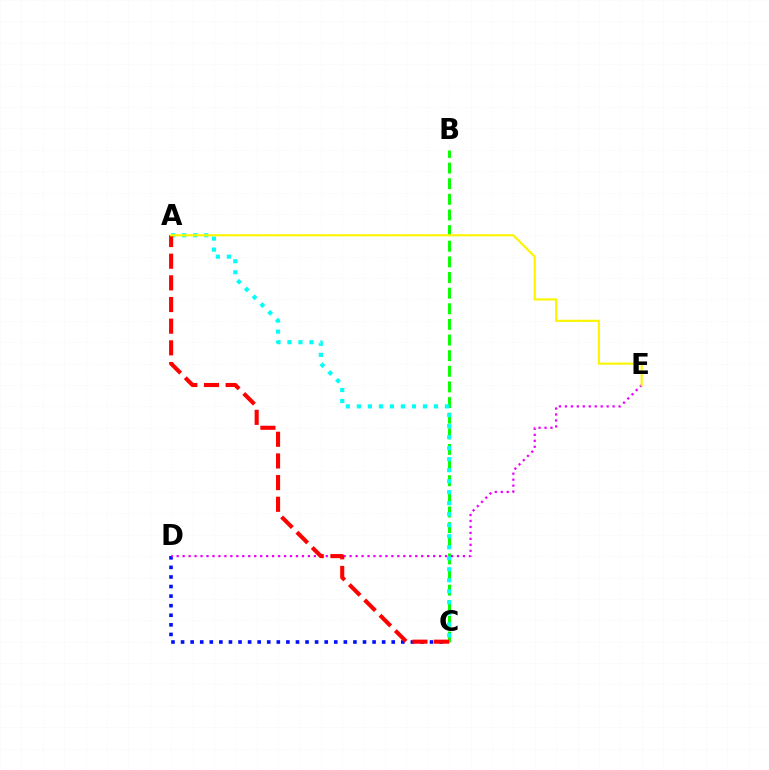{('B', 'C'): [{'color': '#08ff00', 'line_style': 'dashed', 'thickness': 2.12}], ('C', 'D'): [{'color': '#0010ff', 'line_style': 'dotted', 'thickness': 2.6}], ('A', 'C'): [{'color': '#00fff6', 'line_style': 'dotted', 'thickness': 2.99}, {'color': '#ff0000', 'line_style': 'dashed', 'thickness': 2.94}], ('D', 'E'): [{'color': '#ee00ff', 'line_style': 'dotted', 'thickness': 1.62}], ('A', 'E'): [{'color': '#fcf500', 'line_style': 'solid', 'thickness': 1.54}]}